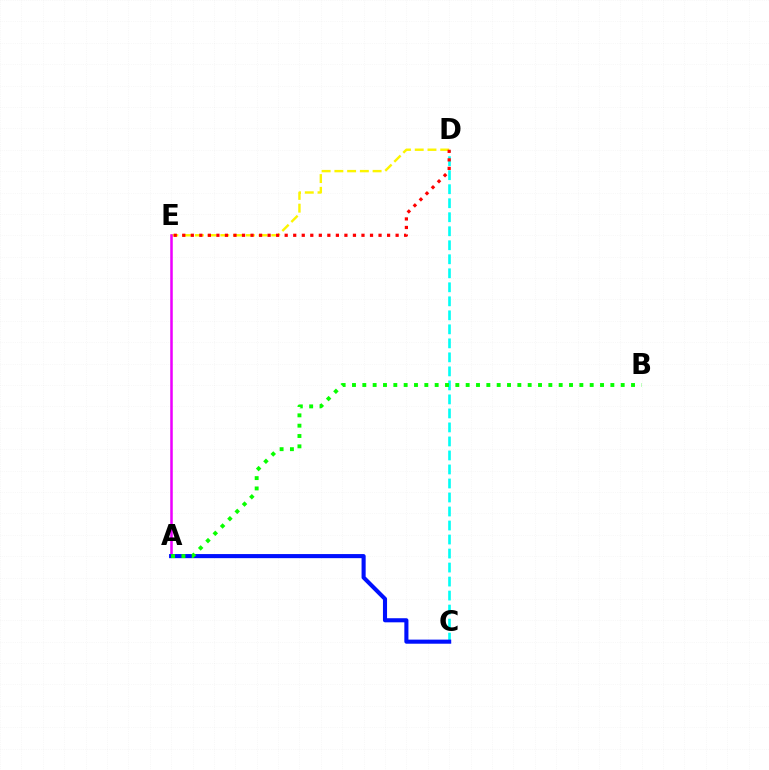{('C', 'D'): [{'color': '#00fff6', 'line_style': 'dashed', 'thickness': 1.9}], ('D', 'E'): [{'color': '#fcf500', 'line_style': 'dashed', 'thickness': 1.73}, {'color': '#ff0000', 'line_style': 'dotted', 'thickness': 2.32}], ('A', 'E'): [{'color': '#ee00ff', 'line_style': 'solid', 'thickness': 1.82}], ('A', 'C'): [{'color': '#0010ff', 'line_style': 'solid', 'thickness': 2.95}], ('A', 'B'): [{'color': '#08ff00', 'line_style': 'dotted', 'thickness': 2.81}]}